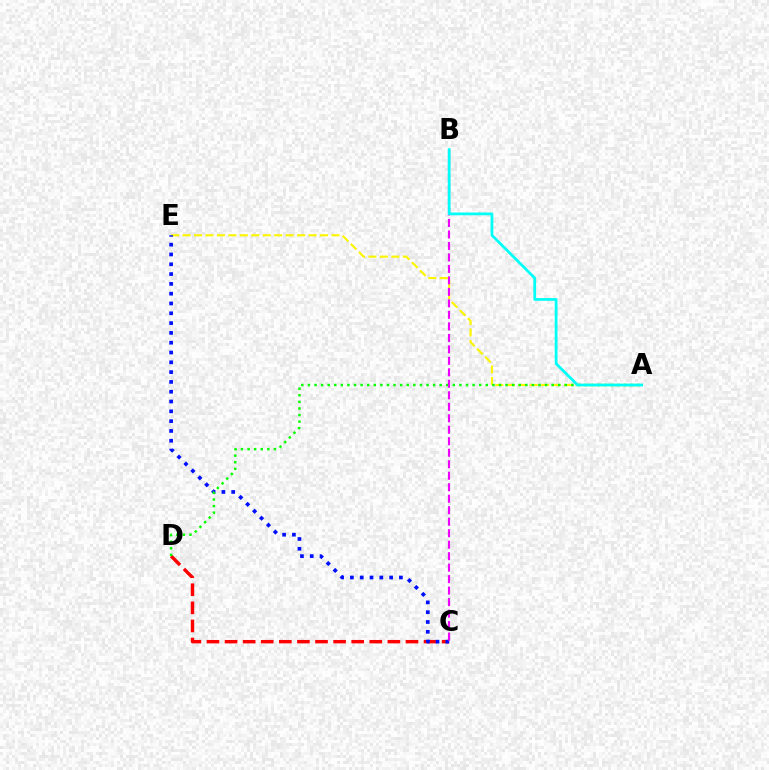{('C', 'D'): [{'color': '#ff0000', 'line_style': 'dashed', 'thickness': 2.46}], ('A', 'E'): [{'color': '#fcf500', 'line_style': 'dashed', 'thickness': 1.56}], ('C', 'E'): [{'color': '#0010ff', 'line_style': 'dotted', 'thickness': 2.66}], ('A', 'D'): [{'color': '#08ff00', 'line_style': 'dotted', 'thickness': 1.79}], ('B', 'C'): [{'color': '#ee00ff', 'line_style': 'dashed', 'thickness': 1.56}], ('A', 'B'): [{'color': '#00fff6', 'line_style': 'solid', 'thickness': 1.99}]}